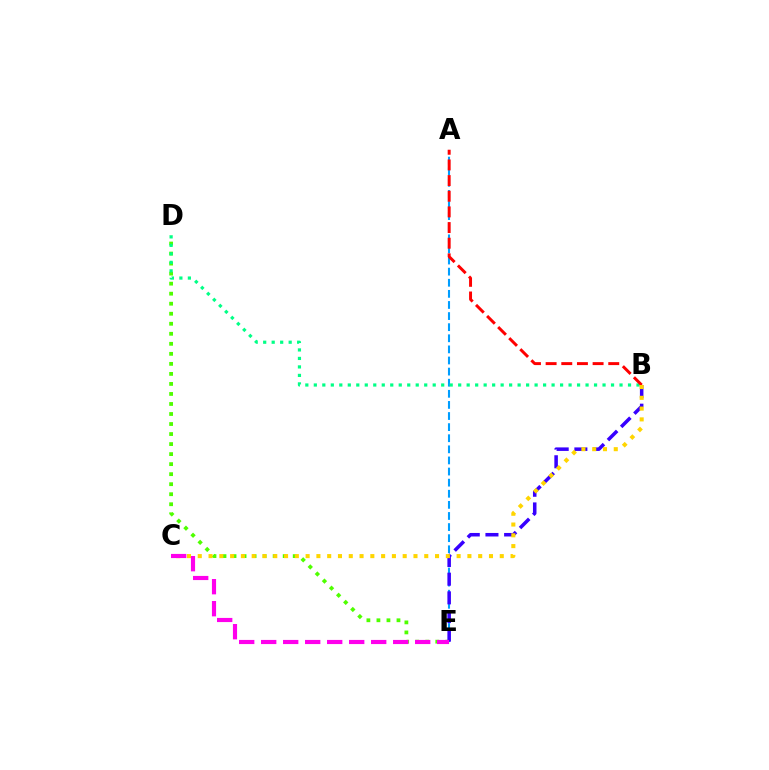{('D', 'E'): [{'color': '#4fff00', 'line_style': 'dotted', 'thickness': 2.72}], ('A', 'E'): [{'color': '#009eff', 'line_style': 'dashed', 'thickness': 1.51}], ('B', 'E'): [{'color': '#3700ff', 'line_style': 'dashed', 'thickness': 2.54}], ('B', 'D'): [{'color': '#00ff86', 'line_style': 'dotted', 'thickness': 2.31}], ('A', 'B'): [{'color': '#ff0000', 'line_style': 'dashed', 'thickness': 2.13}], ('B', 'C'): [{'color': '#ffd500', 'line_style': 'dotted', 'thickness': 2.93}], ('C', 'E'): [{'color': '#ff00ed', 'line_style': 'dashed', 'thickness': 2.99}]}